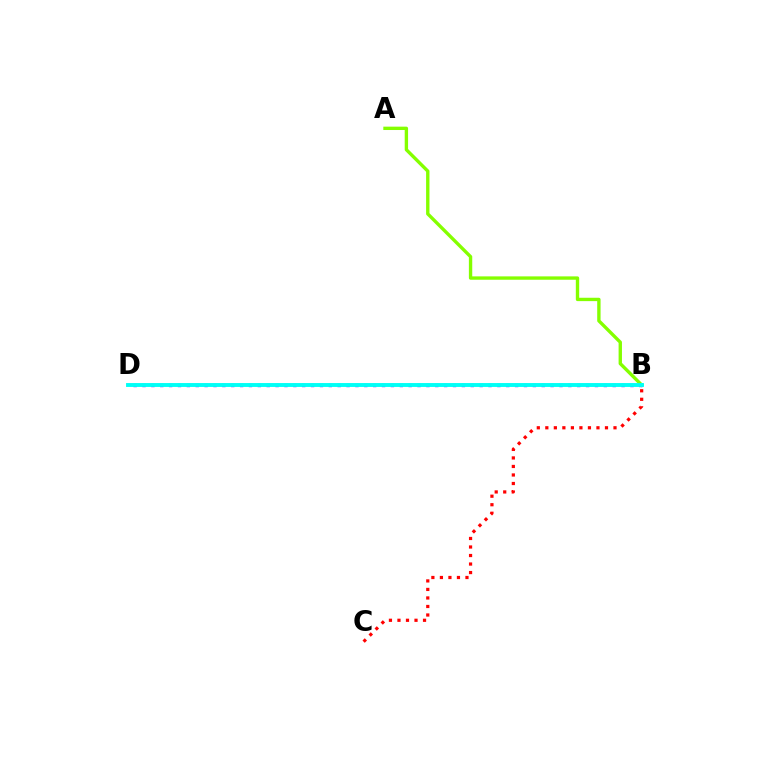{('B', 'D'): [{'color': '#7200ff', 'line_style': 'dotted', 'thickness': 2.41}, {'color': '#00fff6', 'line_style': 'solid', 'thickness': 2.8}], ('A', 'B'): [{'color': '#84ff00', 'line_style': 'solid', 'thickness': 2.42}], ('B', 'C'): [{'color': '#ff0000', 'line_style': 'dotted', 'thickness': 2.32}]}